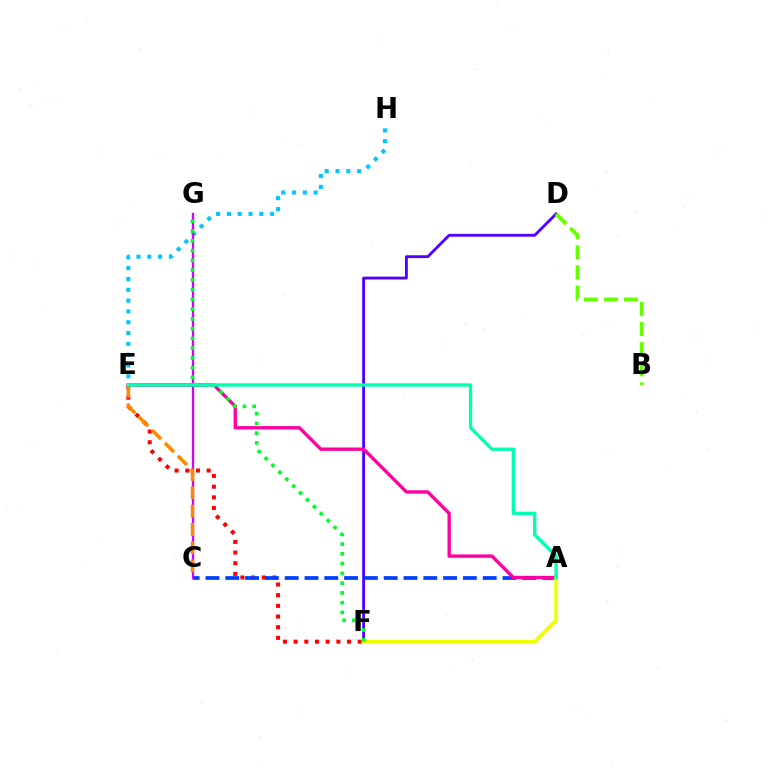{('E', 'F'): [{'color': '#ff0000', 'line_style': 'dotted', 'thickness': 2.9}], ('D', 'F'): [{'color': '#4f00ff', 'line_style': 'solid', 'thickness': 2.04}], ('E', 'H'): [{'color': '#00c7ff', 'line_style': 'dotted', 'thickness': 2.94}], ('A', 'C'): [{'color': '#003fff', 'line_style': 'dashed', 'thickness': 2.69}], ('A', 'E'): [{'color': '#ff00a0', 'line_style': 'solid', 'thickness': 2.41}, {'color': '#00ffaf', 'line_style': 'solid', 'thickness': 2.39}], ('B', 'D'): [{'color': '#66ff00', 'line_style': 'dashed', 'thickness': 2.73}], ('A', 'F'): [{'color': '#eeff00', 'line_style': 'solid', 'thickness': 2.68}], ('C', 'G'): [{'color': '#d600ff', 'line_style': 'solid', 'thickness': 1.66}], ('C', 'E'): [{'color': '#ff8800', 'line_style': 'dashed', 'thickness': 2.48}], ('F', 'G'): [{'color': '#00ff27', 'line_style': 'dotted', 'thickness': 2.65}]}